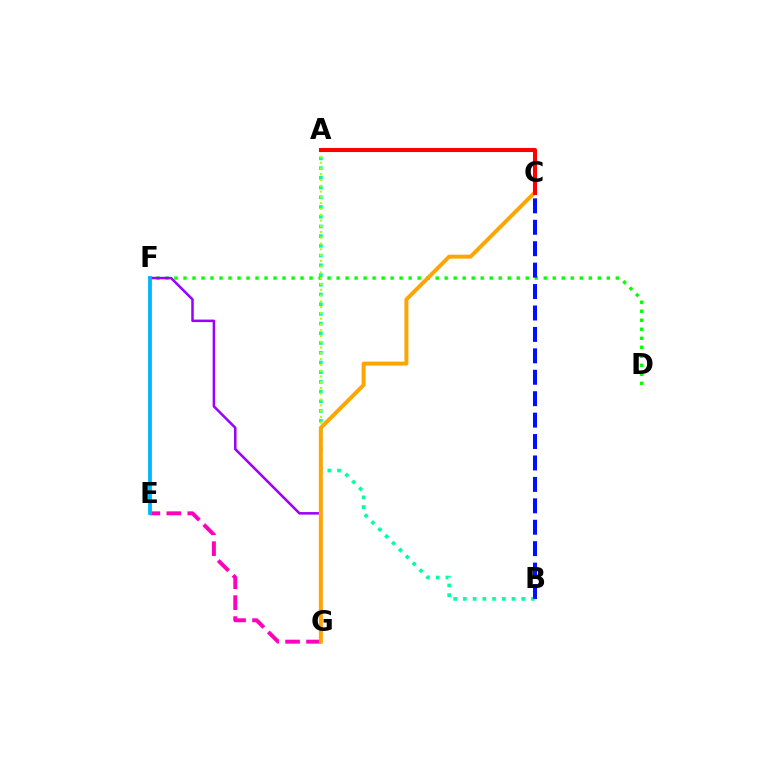{('A', 'B'): [{'color': '#00ff9d', 'line_style': 'dotted', 'thickness': 2.64}], ('E', 'G'): [{'color': '#ff00bd', 'line_style': 'dashed', 'thickness': 2.85}], ('D', 'F'): [{'color': '#08ff00', 'line_style': 'dotted', 'thickness': 2.45}], ('F', 'G'): [{'color': '#9b00ff', 'line_style': 'solid', 'thickness': 1.81}], ('A', 'G'): [{'color': '#b3ff00', 'line_style': 'dotted', 'thickness': 1.57}], ('C', 'G'): [{'color': '#ffa500', 'line_style': 'solid', 'thickness': 2.85}], ('B', 'C'): [{'color': '#0010ff', 'line_style': 'dashed', 'thickness': 2.91}], ('A', 'C'): [{'color': '#ff0000', 'line_style': 'solid', 'thickness': 2.94}], ('E', 'F'): [{'color': '#00b5ff', 'line_style': 'solid', 'thickness': 2.73}]}